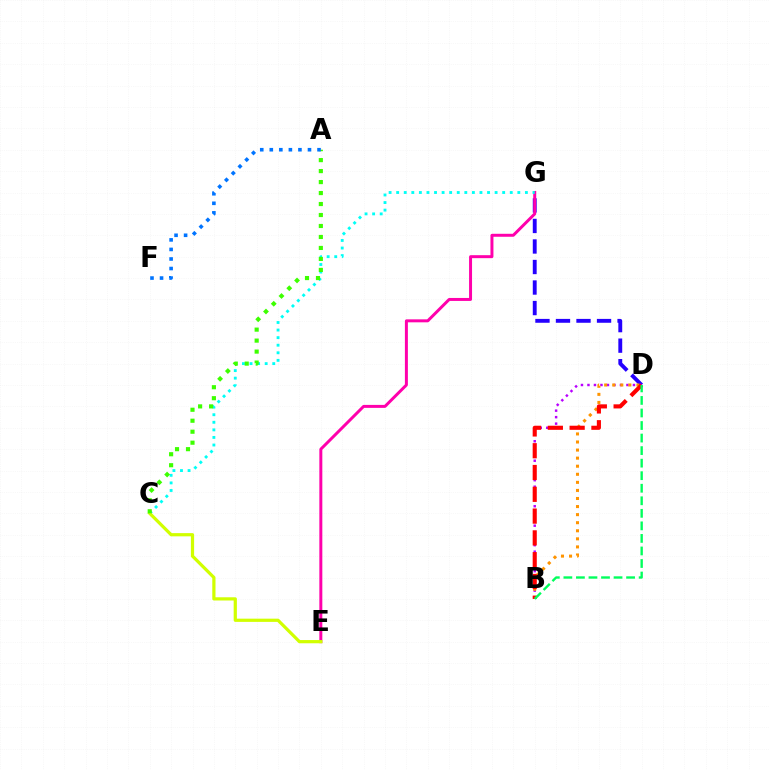{('D', 'G'): [{'color': '#2500ff', 'line_style': 'dashed', 'thickness': 2.79}], ('E', 'G'): [{'color': '#ff00ac', 'line_style': 'solid', 'thickness': 2.14}], ('C', 'G'): [{'color': '#00fff6', 'line_style': 'dotted', 'thickness': 2.06}], ('C', 'E'): [{'color': '#d1ff00', 'line_style': 'solid', 'thickness': 2.32}], ('A', 'C'): [{'color': '#3dff00', 'line_style': 'dotted', 'thickness': 2.98}], ('B', 'D'): [{'color': '#b900ff', 'line_style': 'dotted', 'thickness': 1.77}, {'color': '#ff9400', 'line_style': 'dotted', 'thickness': 2.19}, {'color': '#ff0000', 'line_style': 'dashed', 'thickness': 2.96}, {'color': '#00ff5c', 'line_style': 'dashed', 'thickness': 1.7}], ('A', 'F'): [{'color': '#0074ff', 'line_style': 'dotted', 'thickness': 2.59}]}